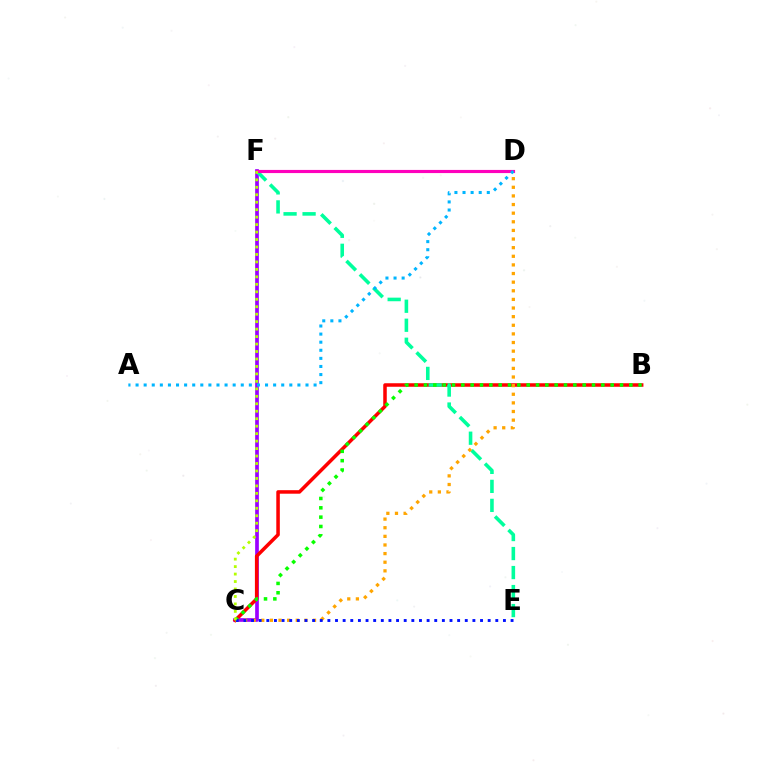{('C', 'F'): [{'color': '#9b00ff', 'line_style': 'solid', 'thickness': 2.65}, {'color': '#b3ff00', 'line_style': 'dotted', 'thickness': 2.03}], ('B', 'C'): [{'color': '#ff0000', 'line_style': 'solid', 'thickness': 2.54}, {'color': '#08ff00', 'line_style': 'dotted', 'thickness': 2.54}], ('E', 'F'): [{'color': '#00ff9d', 'line_style': 'dashed', 'thickness': 2.58}], ('C', 'D'): [{'color': '#ffa500', 'line_style': 'dotted', 'thickness': 2.34}], ('D', 'F'): [{'color': '#ff00bd', 'line_style': 'solid', 'thickness': 2.27}], ('A', 'D'): [{'color': '#00b5ff', 'line_style': 'dotted', 'thickness': 2.2}], ('C', 'E'): [{'color': '#0010ff', 'line_style': 'dotted', 'thickness': 2.07}]}